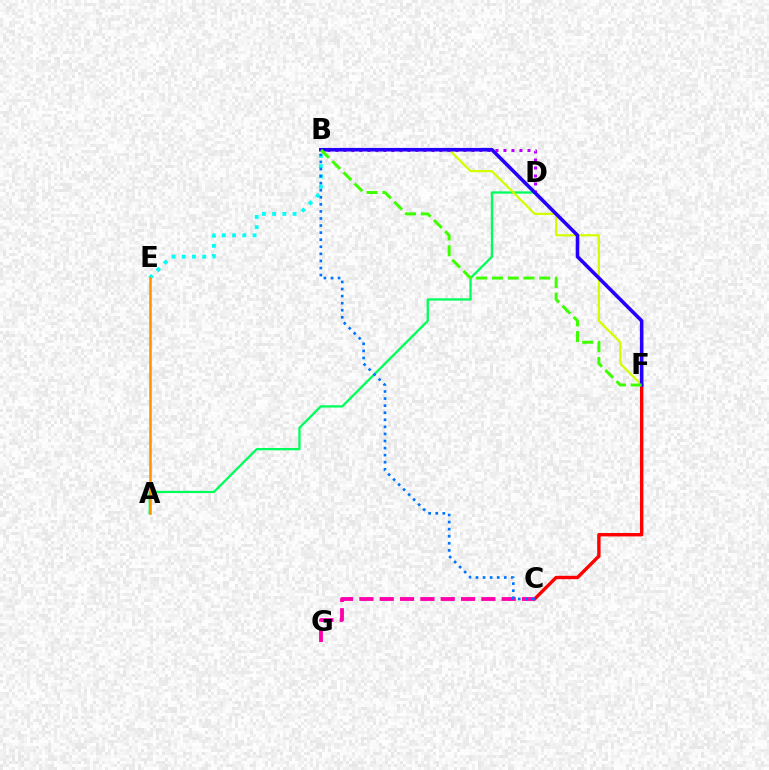{('B', 'E'): [{'color': '#00fff6', 'line_style': 'dotted', 'thickness': 2.78}], ('A', 'D'): [{'color': '#00ff5c', 'line_style': 'solid', 'thickness': 1.65}], ('B', 'F'): [{'color': '#d1ff00', 'line_style': 'solid', 'thickness': 1.61}, {'color': '#2500ff', 'line_style': 'solid', 'thickness': 2.57}, {'color': '#3dff00', 'line_style': 'dashed', 'thickness': 2.14}], ('B', 'D'): [{'color': '#b900ff', 'line_style': 'dotted', 'thickness': 2.17}], ('C', 'F'): [{'color': '#ff0000', 'line_style': 'solid', 'thickness': 2.44}], ('C', 'G'): [{'color': '#ff00ac', 'line_style': 'dashed', 'thickness': 2.76}], ('B', 'C'): [{'color': '#0074ff', 'line_style': 'dotted', 'thickness': 1.92}], ('A', 'E'): [{'color': '#ff9400', 'line_style': 'solid', 'thickness': 1.84}]}